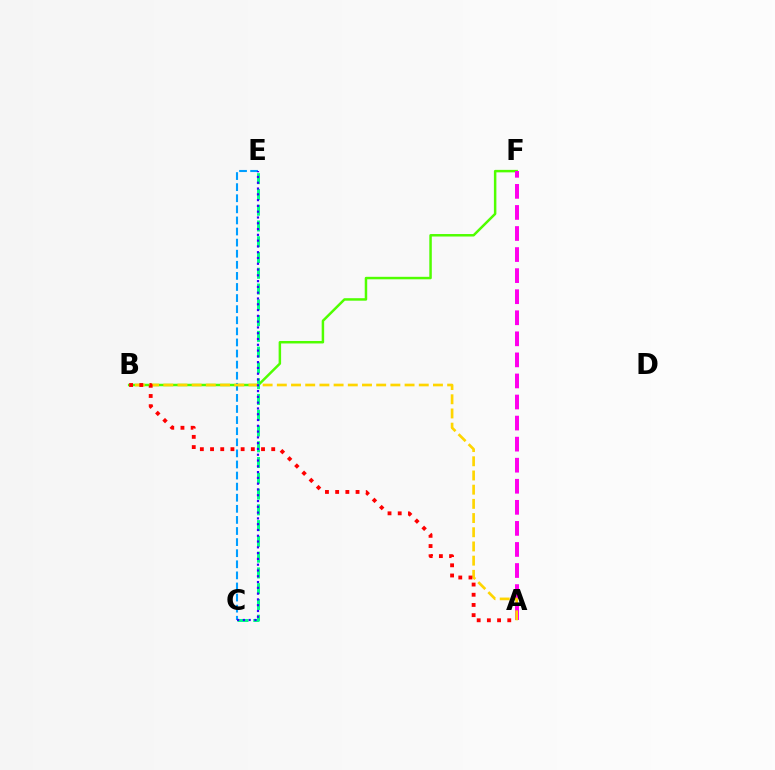{('B', 'F'): [{'color': '#4fff00', 'line_style': 'solid', 'thickness': 1.79}], ('C', 'E'): [{'color': '#009eff', 'line_style': 'dashed', 'thickness': 1.51}, {'color': '#00ff86', 'line_style': 'dashed', 'thickness': 2.14}, {'color': '#3700ff', 'line_style': 'dotted', 'thickness': 1.57}], ('A', 'F'): [{'color': '#ff00ed', 'line_style': 'dashed', 'thickness': 2.86}], ('A', 'B'): [{'color': '#ffd500', 'line_style': 'dashed', 'thickness': 1.93}, {'color': '#ff0000', 'line_style': 'dotted', 'thickness': 2.77}]}